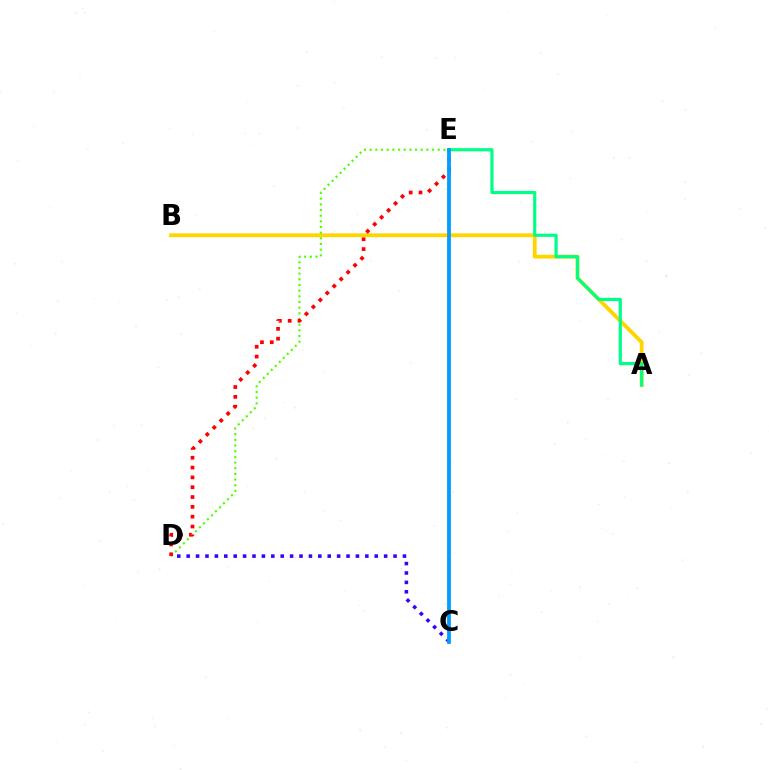{('C', 'D'): [{'color': '#3700ff', 'line_style': 'dotted', 'thickness': 2.55}], ('A', 'B'): [{'color': '#ffd500', 'line_style': 'solid', 'thickness': 2.76}], ('D', 'E'): [{'color': '#4fff00', 'line_style': 'dotted', 'thickness': 1.54}, {'color': '#ff0000', 'line_style': 'dotted', 'thickness': 2.67}], ('C', 'E'): [{'color': '#ff00ed', 'line_style': 'solid', 'thickness': 1.69}, {'color': '#009eff', 'line_style': 'solid', 'thickness': 2.71}], ('A', 'E'): [{'color': '#00ff86', 'line_style': 'solid', 'thickness': 2.29}]}